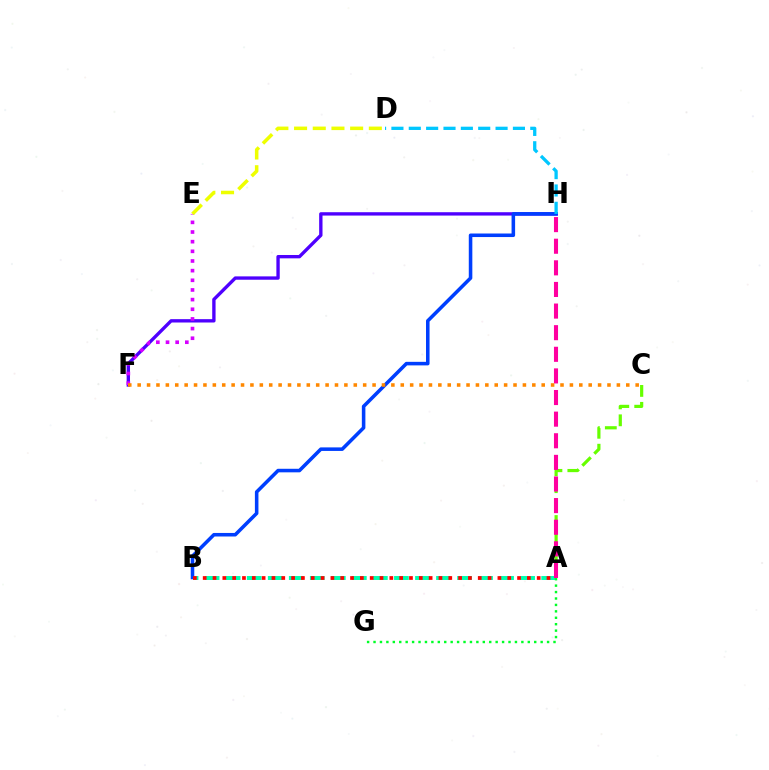{('A', 'B'): [{'color': '#00ffaf', 'line_style': 'dashed', 'thickness': 2.86}, {'color': '#ff0000', 'line_style': 'dotted', 'thickness': 2.67}], ('F', 'H'): [{'color': '#4f00ff', 'line_style': 'solid', 'thickness': 2.41}], ('B', 'H'): [{'color': '#003fff', 'line_style': 'solid', 'thickness': 2.56}], ('D', 'H'): [{'color': '#00c7ff', 'line_style': 'dashed', 'thickness': 2.36}], ('A', 'C'): [{'color': '#66ff00', 'line_style': 'dashed', 'thickness': 2.3}], ('E', 'F'): [{'color': '#d600ff', 'line_style': 'dotted', 'thickness': 2.62}], ('A', 'H'): [{'color': '#ff00a0', 'line_style': 'dashed', 'thickness': 2.94}], ('D', 'E'): [{'color': '#eeff00', 'line_style': 'dashed', 'thickness': 2.54}], ('A', 'G'): [{'color': '#00ff27', 'line_style': 'dotted', 'thickness': 1.75}], ('C', 'F'): [{'color': '#ff8800', 'line_style': 'dotted', 'thickness': 2.55}]}